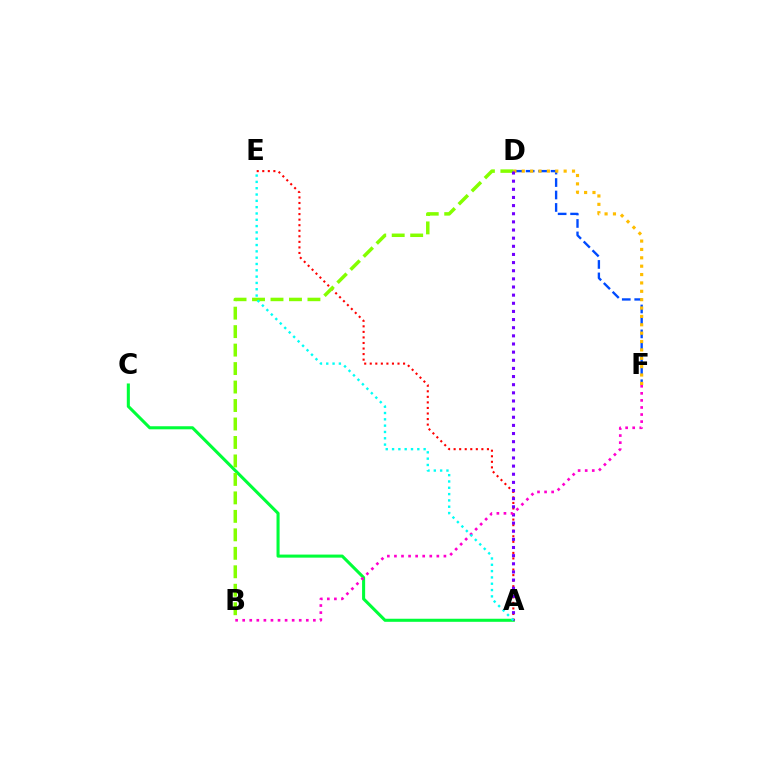{('D', 'F'): [{'color': '#004bff', 'line_style': 'dashed', 'thickness': 1.69}, {'color': '#ffbd00', 'line_style': 'dotted', 'thickness': 2.27}], ('A', 'C'): [{'color': '#00ff39', 'line_style': 'solid', 'thickness': 2.2}], ('A', 'E'): [{'color': '#ff0000', 'line_style': 'dotted', 'thickness': 1.51}, {'color': '#00fff6', 'line_style': 'dotted', 'thickness': 1.72}], ('B', 'D'): [{'color': '#84ff00', 'line_style': 'dashed', 'thickness': 2.51}], ('A', 'D'): [{'color': '#7200ff', 'line_style': 'dotted', 'thickness': 2.21}], ('B', 'F'): [{'color': '#ff00cf', 'line_style': 'dotted', 'thickness': 1.92}]}